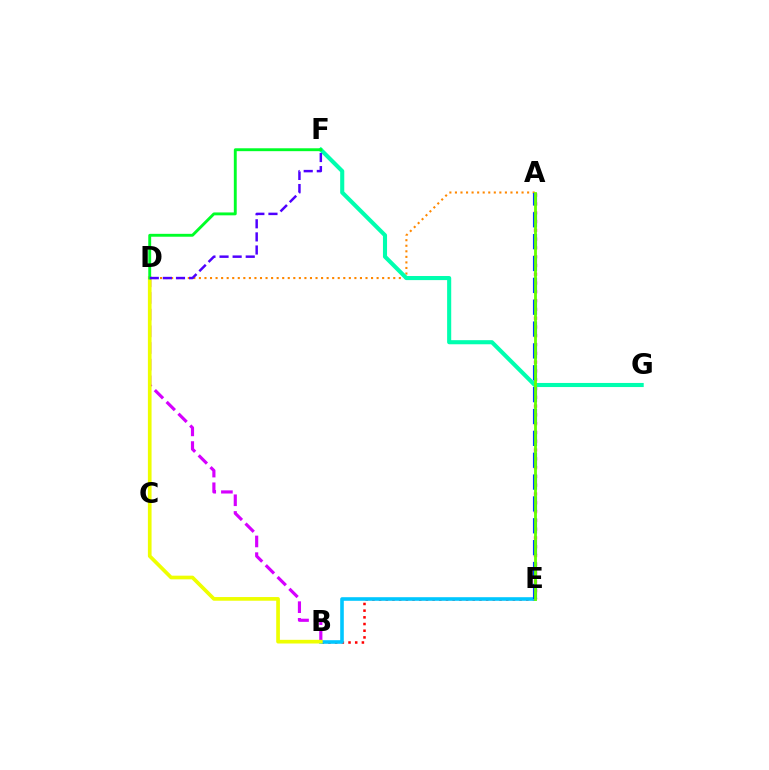{('B', 'E'): [{'color': '#ff0000', 'line_style': 'dotted', 'thickness': 1.82}, {'color': '#00c7ff', 'line_style': 'solid', 'thickness': 2.59}], ('A', 'D'): [{'color': '#ff8800', 'line_style': 'dotted', 'thickness': 1.51}], ('A', 'E'): [{'color': '#ff00a0', 'line_style': 'dotted', 'thickness': 2.39}, {'color': '#003fff', 'line_style': 'dashed', 'thickness': 2.97}, {'color': '#66ff00', 'line_style': 'solid', 'thickness': 2.03}], ('B', 'D'): [{'color': '#d600ff', 'line_style': 'dashed', 'thickness': 2.27}, {'color': '#eeff00', 'line_style': 'solid', 'thickness': 2.65}], ('F', 'G'): [{'color': '#00ffaf', 'line_style': 'solid', 'thickness': 2.95}], ('D', 'F'): [{'color': '#00ff27', 'line_style': 'solid', 'thickness': 2.08}, {'color': '#4f00ff', 'line_style': 'dashed', 'thickness': 1.78}]}